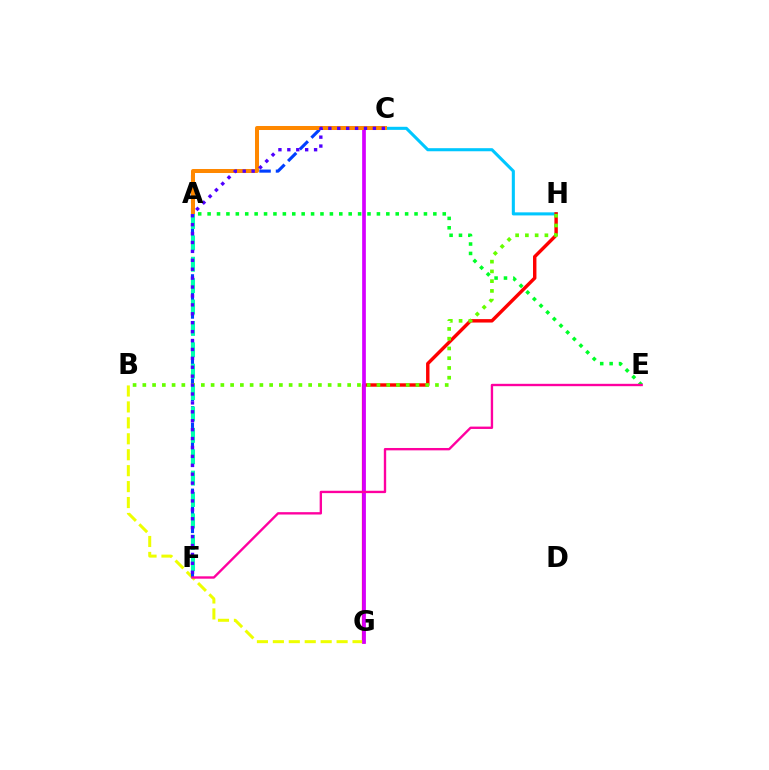{('C', 'H'): [{'color': '#00c7ff', 'line_style': 'solid', 'thickness': 2.21}], ('G', 'H'): [{'color': '#ff0000', 'line_style': 'solid', 'thickness': 2.46}], ('B', 'G'): [{'color': '#eeff00', 'line_style': 'dashed', 'thickness': 2.16}], ('C', 'G'): [{'color': '#d600ff', 'line_style': 'solid', 'thickness': 2.67}], ('C', 'F'): [{'color': '#003fff', 'line_style': 'dashed', 'thickness': 2.24}, {'color': '#4f00ff', 'line_style': 'dotted', 'thickness': 2.42}], ('B', 'H'): [{'color': '#66ff00', 'line_style': 'dotted', 'thickness': 2.65}], ('A', 'C'): [{'color': '#ff8800', 'line_style': 'solid', 'thickness': 2.88}], ('A', 'F'): [{'color': '#00ffaf', 'line_style': 'dashed', 'thickness': 2.91}], ('A', 'E'): [{'color': '#00ff27', 'line_style': 'dotted', 'thickness': 2.56}], ('E', 'F'): [{'color': '#ff00a0', 'line_style': 'solid', 'thickness': 1.7}]}